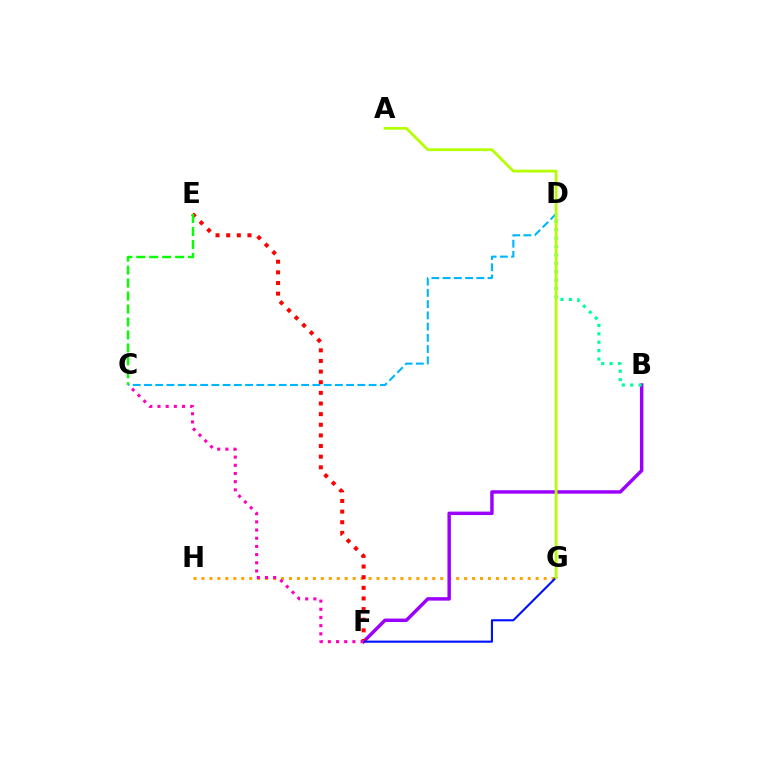{('G', 'H'): [{'color': '#ffa500', 'line_style': 'dotted', 'thickness': 2.16}], ('B', 'F'): [{'color': '#9b00ff', 'line_style': 'solid', 'thickness': 2.49}], ('E', 'F'): [{'color': '#ff0000', 'line_style': 'dotted', 'thickness': 2.89}], ('F', 'G'): [{'color': '#0010ff', 'line_style': 'solid', 'thickness': 1.52}], ('C', 'F'): [{'color': '#ff00bd', 'line_style': 'dotted', 'thickness': 2.22}], ('C', 'E'): [{'color': '#08ff00', 'line_style': 'dashed', 'thickness': 1.76}], ('B', 'D'): [{'color': '#00ff9d', 'line_style': 'dotted', 'thickness': 2.28}], ('C', 'D'): [{'color': '#00b5ff', 'line_style': 'dashed', 'thickness': 1.53}], ('A', 'G'): [{'color': '#b3ff00', 'line_style': 'solid', 'thickness': 1.98}]}